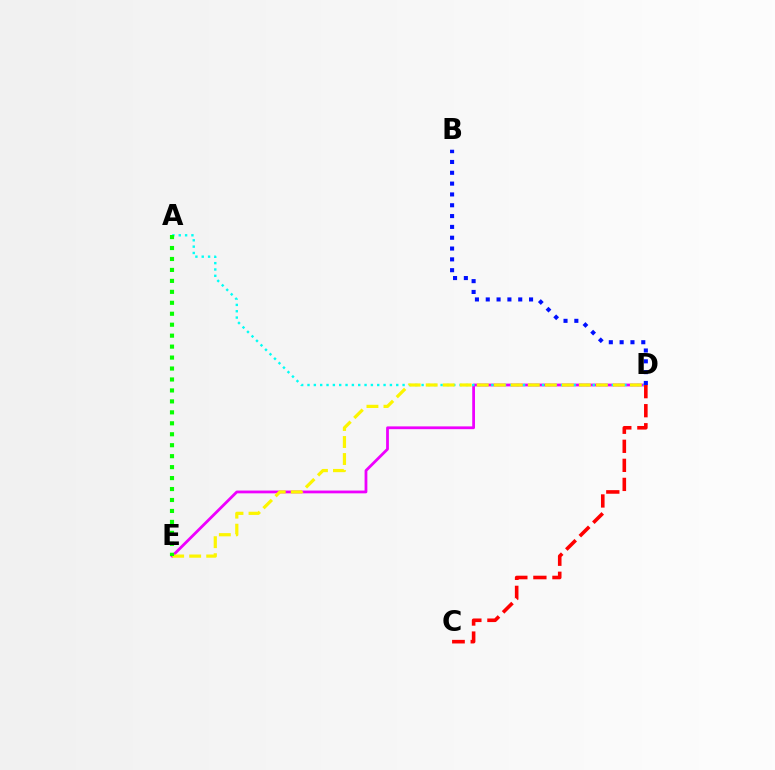{('D', 'E'): [{'color': '#ee00ff', 'line_style': 'solid', 'thickness': 2.0}, {'color': '#fcf500', 'line_style': 'dashed', 'thickness': 2.31}], ('A', 'D'): [{'color': '#00fff6', 'line_style': 'dotted', 'thickness': 1.72}], ('C', 'D'): [{'color': '#ff0000', 'line_style': 'dashed', 'thickness': 2.59}], ('B', 'D'): [{'color': '#0010ff', 'line_style': 'dotted', 'thickness': 2.94}], ('A', 'E'): [{'color': '#08ff00', 'line_style': 'dotted', 'thickness': 2.98}]}